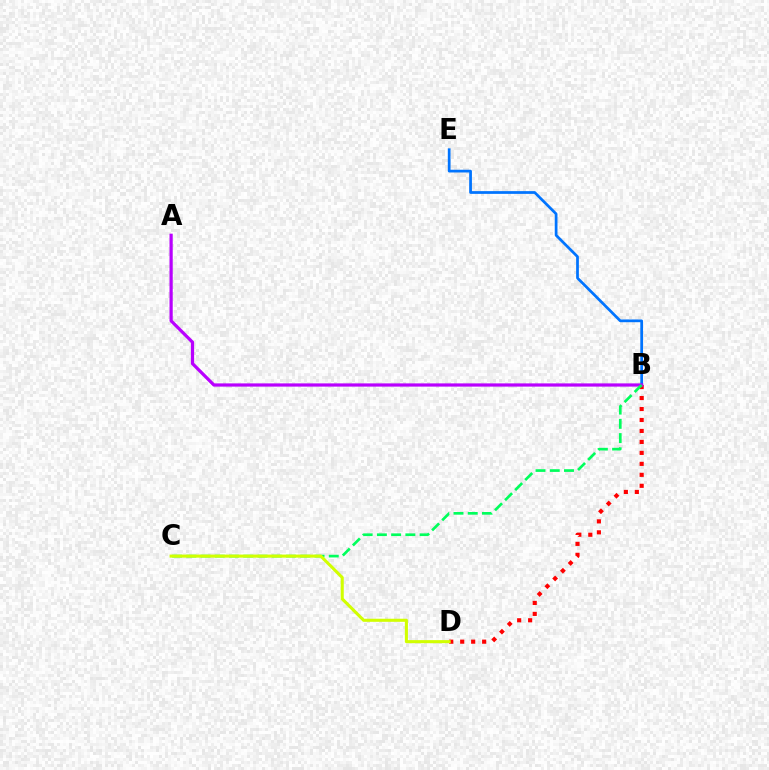{('B', 'E'): [{'color': '#0074ff', 'line_style': 'solid', 'thickness': 1.97}], ('B', 'D'): [{'color': '#ff0000', 'line_style': 'dotted', 'thickness': 2.98}], ('A', 'B'): [{'color': '#b900ff', 'line_style': 'solid', 'thickness': 2.32}], ('B', 'C'): [{'color': '#00ff5c', 'line_style': 'dashed', 'thickness': 1.94}], ('C', 'D'): [{'color': '#d1ff00', 'line_style': 'solid', 'thickness': 2.21}]}